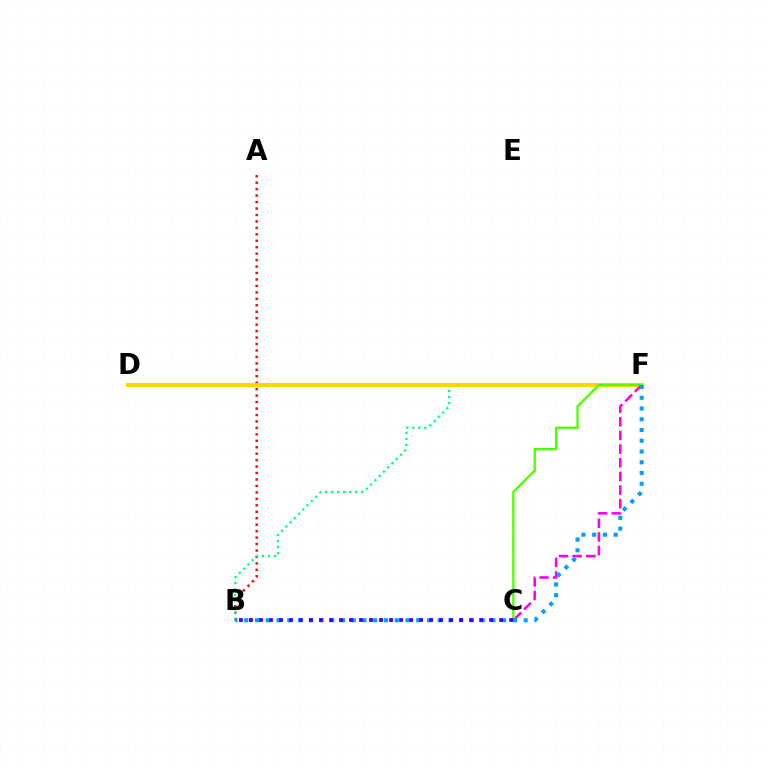{('A', 'B'): [{'color': '#ff0000', 'line_style': 'dotted', 'thickness': 1.75}], ('B', 'F'): [{'color': '#00ff86', 'line_style': 'dotted', 'thickness': 1.63}, {'color': '#009eff', 'line_style': 'dotted', 'thickness': 2.92}], ('D', 'F'): [{'color': '#ffd500', 'line_style': 'solid', 'thickness': 2.89}], ('C', 'F'): [{'color': '#ff00ed', 'line_style': 'dashed', 'thickness': 1.85}, {'color': '#4fff00', 'line_style': 'solid', 'thickness': 1.68}], ('B', 'C'): [{'color': '#3700ff', 'line_style': 'dotted', 'thickness': 2.72}]}